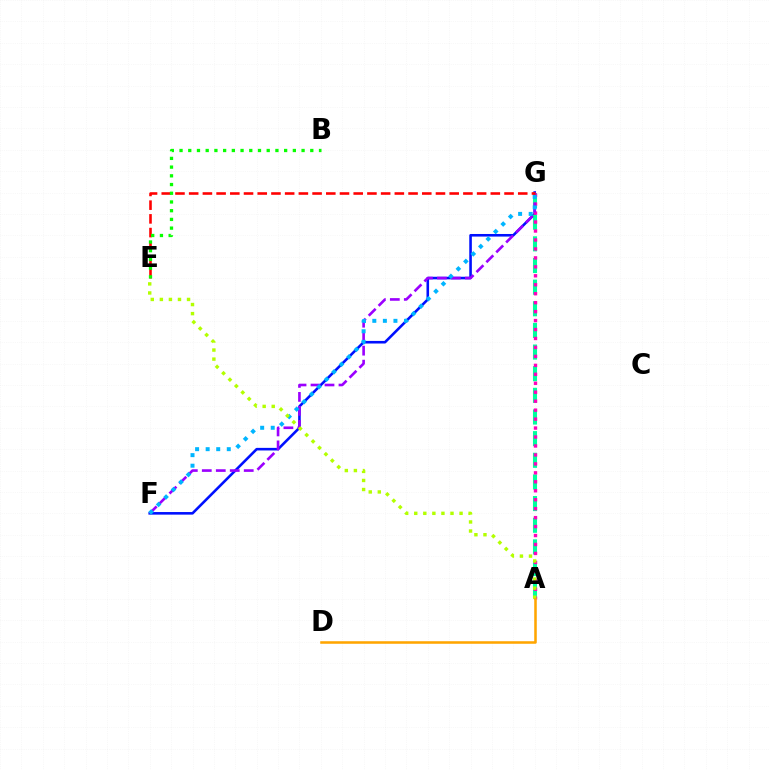{('F', 'G'): [{'color': '#0010ff', 'line_style': 'solid', 'thickness': 1.86}, {'color': '#9b00ff', 'line_style': 'dashed', 'thickness': 1.9}, {'color': '#00b5ff', 'line_style': 'dotted', 'thickness': 2.87}], ('A', 'G'): [{'color': '#00ff9d', 'line_style': 'dashed', 'thickness': 2.94}, {'color': '#ff00bd', 'line_style': 'dotted', 'thickness': 2.43}], ('E', 'G'): [{'color': '#ff0000', 'line_style': 'dashed', 'thickness': 1.86}], ('A', 'E'): [{'color': '#b3ff00', 'line_style': 'dotted', 'thickness': 2.46}], ('B', 'E'): [{'color': '#08ff00', 'line_style': 'dotted', 'thickness': 2.37}], ('A', 'D'): [{'color': '#ffa500', 'line_style': 'solid', 'thickness': 1.83}]}